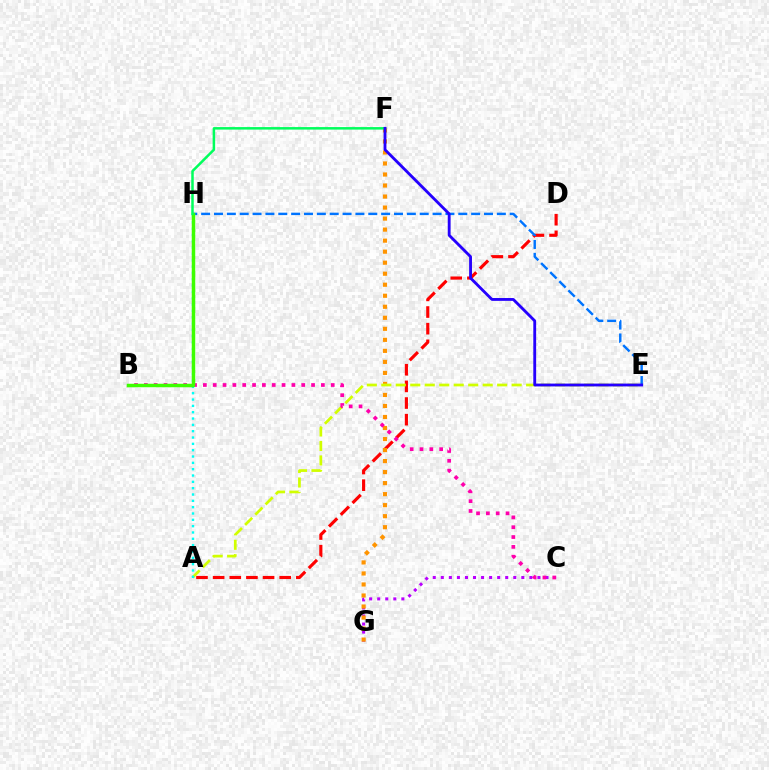{('A', 'D'): [{'color': '#ff0000', 'line_style': 'dashed', 'thickness': 2.26}], ('C', 'G'): [{'color': '#b900ff', 'line_style': 'dotted', 'thickness': 2.19}], ('F', 'G'): [{'color': '#ff9400', 'line_style': 'dotted', 'thickness': 2.99}], ('A', 'E'): [{'color': '#d1ff00', 'line_style': 'dashed', 'thickness': 1.97}], ('E', 'H'): [{'color': '#0074ff', 'line_style': 'dashed', 'thickness': 1.75}], ('B', 'C'): [{'color': '#ff00ac', 'line_style': 'dotted', 'thickness': 2.67}], ('A', 'H'): [{'color': '#00fff6', 'line_style': 'dotted', 'thickness': 1.72}], ('B', 'H'): [{'color': '#3dff00', 'line_style': 'solid', 'thickness': 2.51}], ('F', 'H'): [{'color': '#00ff5c', 'line_style': 'solid', 'thickness': 1.81}], ('E', 'F'): [{'color': '#2500ff', 'line_style': 'solid', 'thickness': 2.04}]}